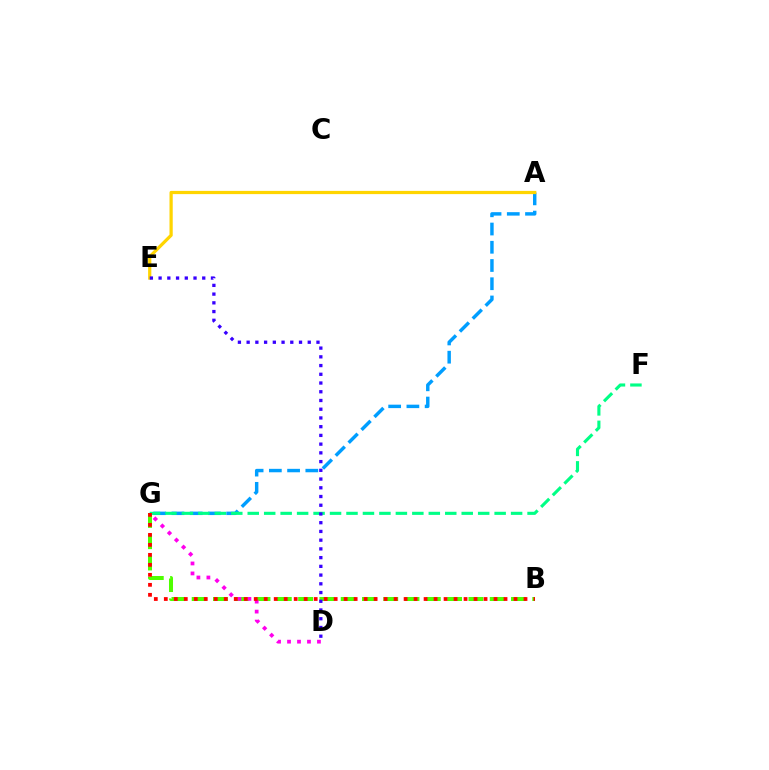{('B', 'G'): [{'color': '#4fff00', 'line_style': 'dashed', 'thickness': 2.89}, {'color': '#ff0000', 'line_style': 'dotted', 'thickness': 2.71}], ('D', 'G'): [{'color': '#ff00ed', 'line_style': 'dotted', 'thickness': 2.71}], ('A', 'G'): [{'color': '#009eff', 'line_style': 'dashed', 'thickness': 2.48}], ('A', 'E'): [{'color': '#ffd500', 'line_style': 'solid', 'thickness': 2.32}], ('F', 'G'): [{'color': '#00ff86', 'line_style': 'dashed', 'thickness': 2.24}], ('D', 'E'): [{'color': '#3700ff', 'line_style': 'dotted', 'thickness': 2.37}]}